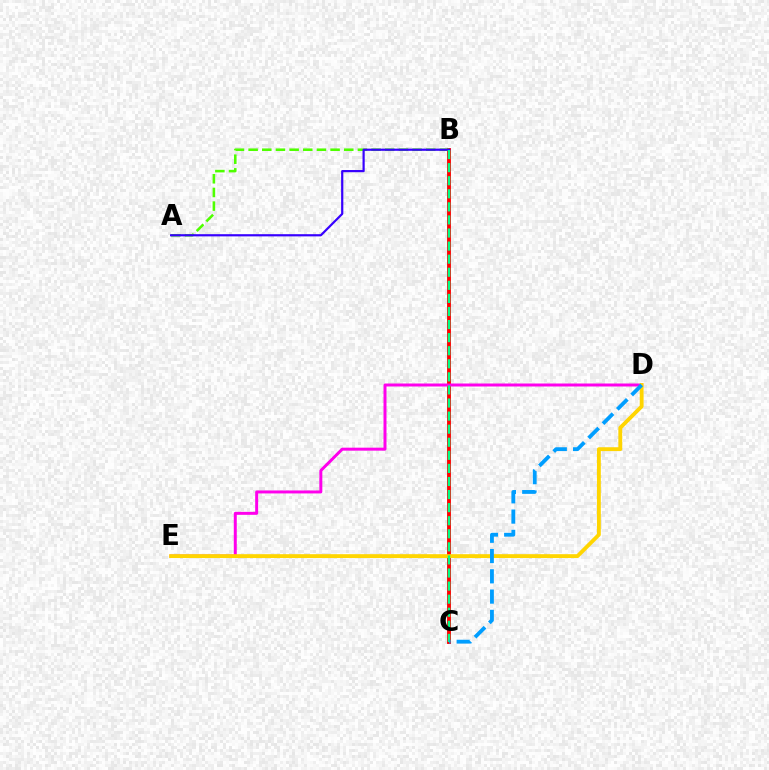{('B', 'C'): [{'color': '#ff0000', 'line_style': 'solid', 'thickness': 2.78}, {'color': '#00ff86', 'line_style': 'dashed', 'thickness': 1.78}], ('A', 'B'): [{'color': '#4fff00', 'line_style': 'dashed', 'thickness': 1.86}, {'color': '#3700ff', 'line_style': 'solid', 'thickness': 1.58}], ('D', 'E'): [{'color': '#ff00ed', 'line_style': 'solid', 'thickness': 2.15}, {'color': '#ffd500', 'line_style': 'solid', 'thickness': 2.78}], ('C', 'D'): [{'color': '#009eff', 'line_style': 'dashed', 'thickness': 2.75}]}